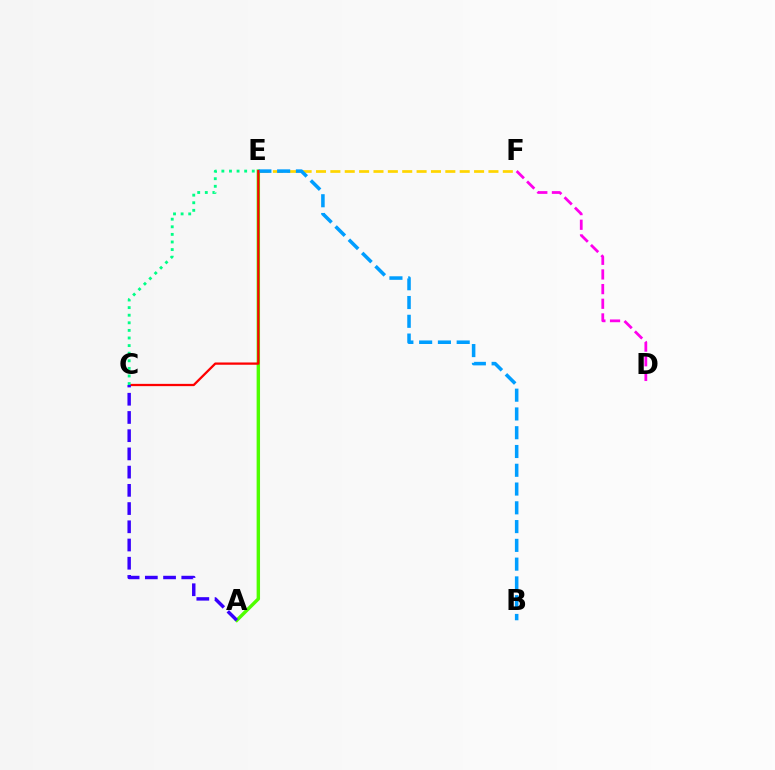{('E', 'F'): [{'color': '#ffd500', 'line_style': 'dashed', 'thickness': 1.95}], ('A', 'E'): [{'color': '#4fff00', 'line_style': 'solid', 'thickness': 2.46}], ('B', 'E'): [{'color': '#009eff', 'line_style': 'dashed', 'thickness': 2.55}], ('D', 'F'): [{'color': '#ff00ed', 'line_style': 'dashed', 'thickness': 1.99}], ('C', 'E'): [{'color': '#ff0000', 'line_style': 'solid', 'thickness': 1.64}, {'color': '#00ff86', 'line_style': 'dotted', 'thickness': 2.06}], ('A', 'C'): [{'color': '#3700ff', 'line_style': 'dashed', 'thickness': 2.48}]}